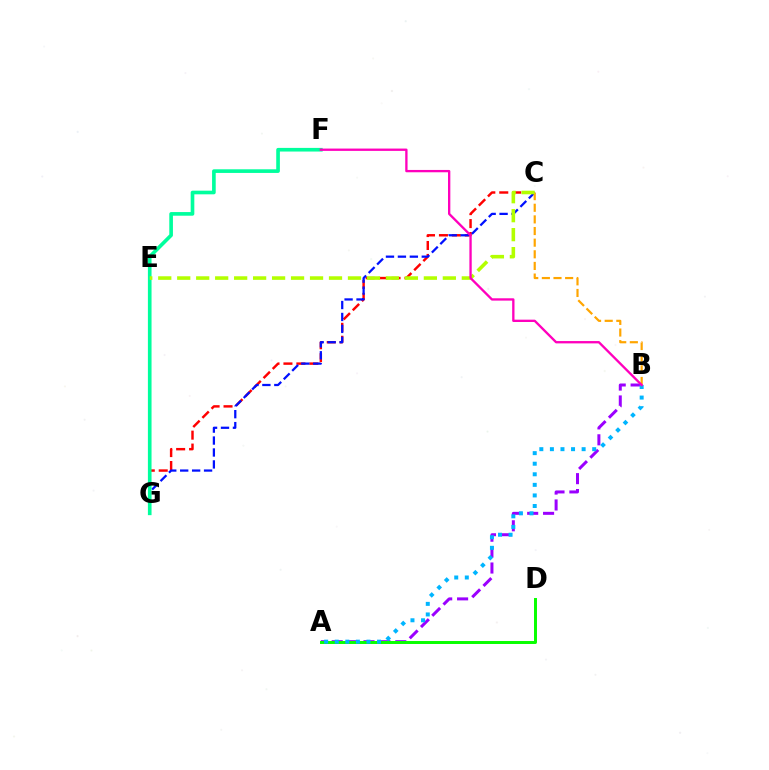{('C', 'G'): [{'color': '#ff0000', 'line_style': 'dashed', 'thickness': 1.76}, {'color': '#0010ff', 'line_style': 'dashed', 'thickness': 1.62}], ('A', 'B'): [{'color': '#9b00ff', 'line_style': 'dashed', 'thickness': 2.16}, {'color': '#00b5ff', 'line_style': 'dotted', 'thickness': 2.87}], ('B', 'C'): [{'color': '#ffa500', 'line_style': 'dashed', 'thickness': 1.58}], ('F', 'G'): [{'color': '#00ff9d', 'line_style': 'solid', 'thickness': 2.62}], ('C', 'E'): [{'color': '#b3ff00', 'line_style': 'dashed', 'thickness': 2.58}], ('A', 'D'): [{'color': '#08ff00', 'line_style': 'solid', 'thickness': 2.14}], ('B', 'F'): [{'color': '#ff00bd', 'line_style': 'solid', 'thickness': 1.68}]}